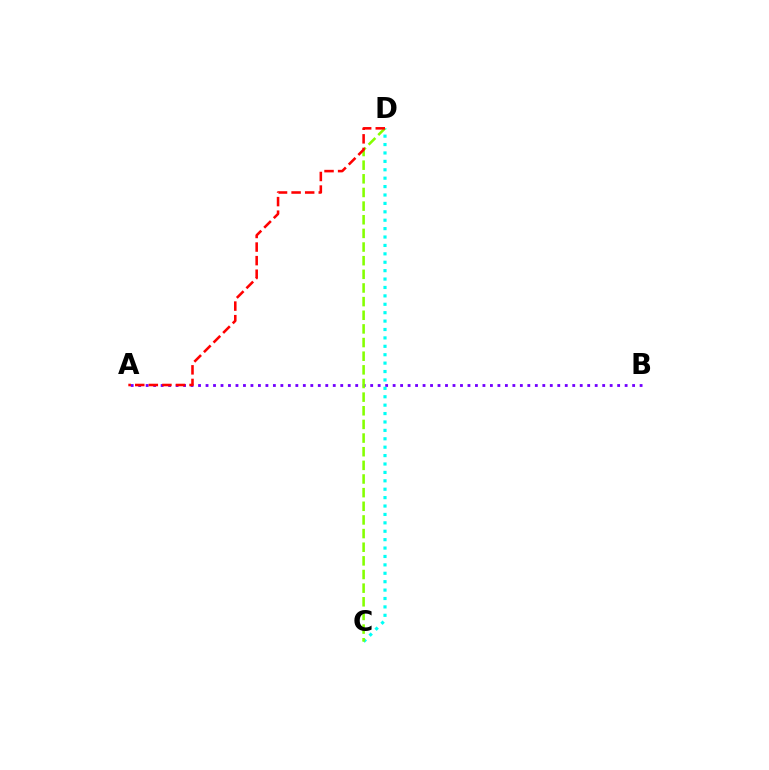{('A', 'B'): [{'color': '#7200ff', 'line_style': 'dotted', 'thickness': 2.03}], ('C', 'D'): [{'color': '#00fff6', 'line_style': 'dotted', 'thickness': 2.28}, {'color': '#84ff00', 'line_style': 'dashed', 'thickness': 1.85}], ('A', 'D'): [{'color': '#ff0000', 'line_style': 'dashed', 'thickness': 1.84}]}